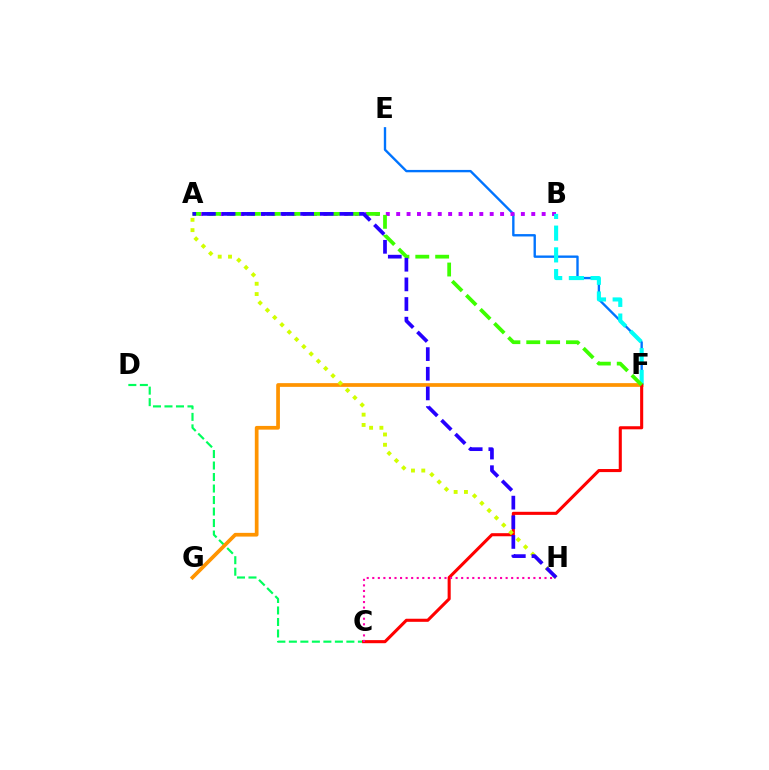{('E', 'F'): [{'color': '#0074ff', 'line_style': 'solid', 'thickness': 1.7}], ('A', 'B'): [{'color': '#b900ff', 'line_style': 'dotted', 'thickness': 2.82}], ('C', 'D'): [{'color': '#00ff5c', 'line_style': 'dashed', 'thickness': 1.56}], ('F', 'G'): [{'color': '#ff9400', 'line_style': 'solid', 'thickness': 2.68}], ('B', 'F'): [{'color': '#00fff6', 'line_style': 'dashed', 'thickness': 2.95}], ('C', 'F'): [{'color': '#ff0000', 'line_style': 'solid', 'thickness': 2.22}], ('A', 'F'): [{'color': '#3dff00', 'line_style': 'dashed', 'thickness': 2.7}], ('A', 'H'): [{'color': '#d1ff00', 'line_style': 'dotted', 'thickness': 2.8}, {'color': '#2500ff', 'line_style': 'dashed', 'thickness': 2.67}], ('C', 'H'): [{'color': '#ff00ac', 'line_style': 'dotted', 'thickness': 1.51}]}